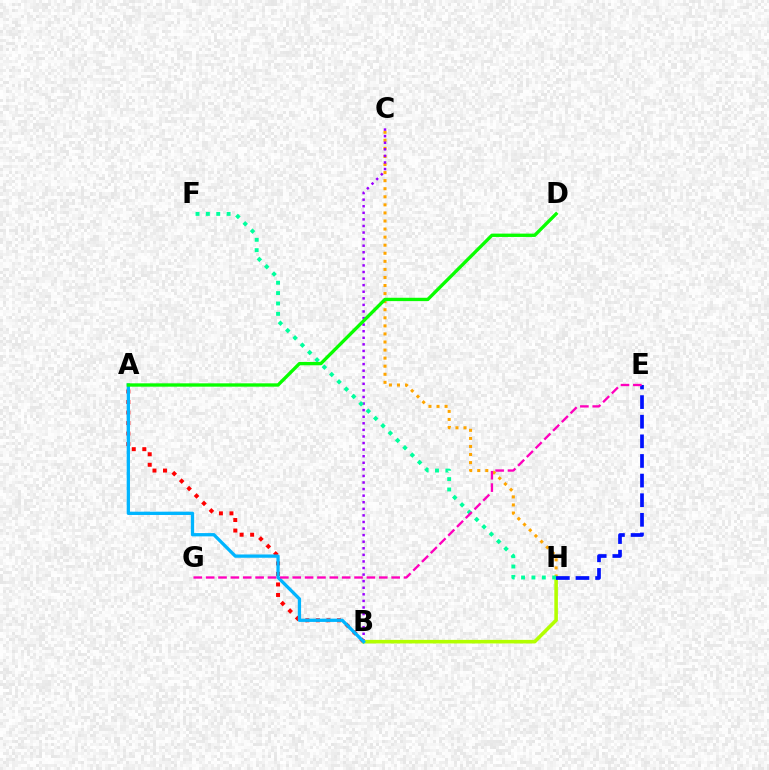{('A', 'B'): [{'color': '#ff0000', 'line_style': 'dotted', 'thickness': 2.86}, {'color': '#00b5ff', 'line_style': 'solid', 'thickness': 2.36}], ('C', 'H'): [{'color': '#ffa500', 'line_style': 'dotted', 'thickness': 2.19}], ('B', 'C'): [{'color': '#9b00ff', 'line_style': 'dotted', 'thickness': 1.79}], ('B', 'H'): [{'color': '#b3ff00', 'line_style': 'solid', 'thickness': 2.58}], ('F', 'H'): [{'color': '#00ff9d', 'line_style': 'dotted', 'thickness': 2.82}], ('A', 'D'): [{'color': '#08ff00', 'line_style': 'solid', 'thickness': 2.41}], ('E', 'H'): [{'color': '#0010ff', 'line_style': 'dashed', 'thickness': 2.67}], ('E', 'G'): [{'color': '#ff00bd', 'line_style': 'dashed', 'thickness': 1.68}]}